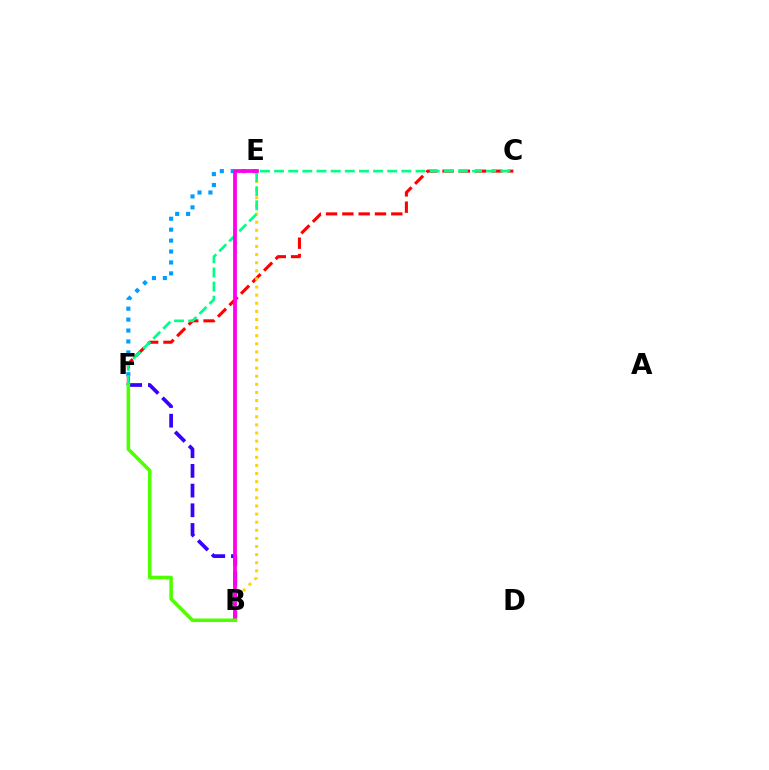{('B', 'F'): [{'color': '#3700ff', 'line_style': 'dashed', 'thickness': 2.67}, {'color': '#4fff00', 'line_style': 'solid', 'thickness': 2.56}], ('C', 'F'): [{'color': '#ff0000', 'line_style': 'dashed', 'thickness': 2.21}, {'color': '#00ff86', 'line_style': 'dashed', 'thickness': 1.92}], ('E', 'F'): [{'color': '#009eff', 'line_style': 'dotted', 'thickness': 2.97}], ('B', 'E'): [{'color': '#ffd500', 'line_style': 'dotted', 'thickness': 2.2}, {'color': '#ff00ed', 'line_style': 'solid', 'thickness': 2.72}]}